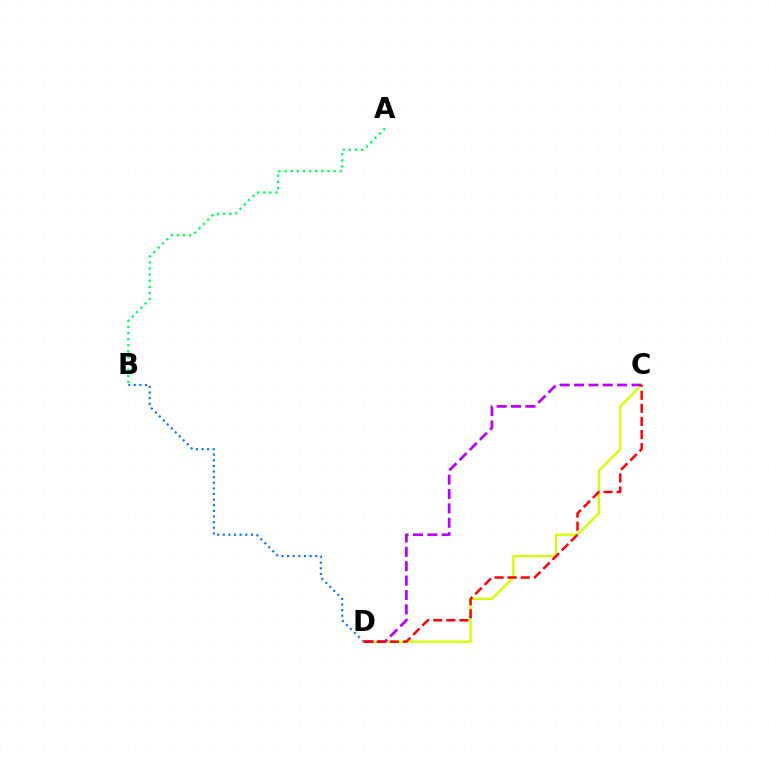{('B', 'D'): [{'color': '#0074ff', 'line_style': 'dotted', 'thickness': 1.53}], ('C', 'D'): [{'color': '#d1ff00', 'line_style': 'solid', 'thickness': 1.65}, {'color': '#b900ff', 'line_style': 'dashed', 'thickness': 1.95}, {'color': '#ff0000', 'line_style': 'dashed', 'thickness': 1.78}], ('A', 'B'): [{'color': '#00ff5c', 'line_style': 'dotted', 'thickness': 1.66}]}